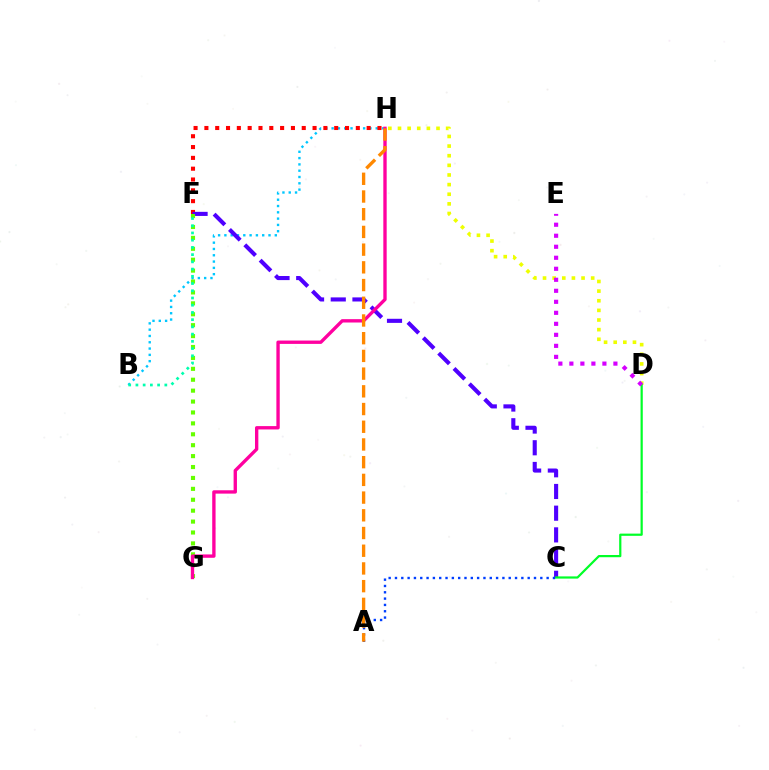{('B', 'H'): [{'color': '#00c7ff', 'line_style': 'dotted', 'thickness': 1.71}], ('D', 'H'): [{'color': '#eeff00', 'line_style': 'dotted', 'thickness': 2.62}], ('F', 'H'): [{'color': '#ff0000', 'line_style': 'dotted', 'thickness': 2.94}], ('C', 'F'): [{'color': '#4f00ff', 'line_style': 'dashed', 'thickness': 2.95}], ('F', 'G'): [{'color': '#66ff00', 'line_style': 'dotted', 'thickness': 2.96}], ('C', 'D'): [{'color': '#00ff27', 'line_style': 'solid', 'thickness': 1.59}], ('A', 'C'): [{'color': '#003fff', 'line_style': 'dotted', 'thickness': 1.72}], ('G', 'H'): [{'color': '#ff00a0', 'line_style': 'solid', 'thickness': 2.41}], ('B', 'F'): [{'color': '#00ffaf', 'line_style': 'dotted', 'thickness': 1.96}], ('A', 'H'): [{'color': '#ff8800', 'line_style': 'dashed', 'thickness': 2.41}], ('D', 'E'): [{'color': '#d600ff', 'line_style': 'dotted', 'thickness': 2.99}]}